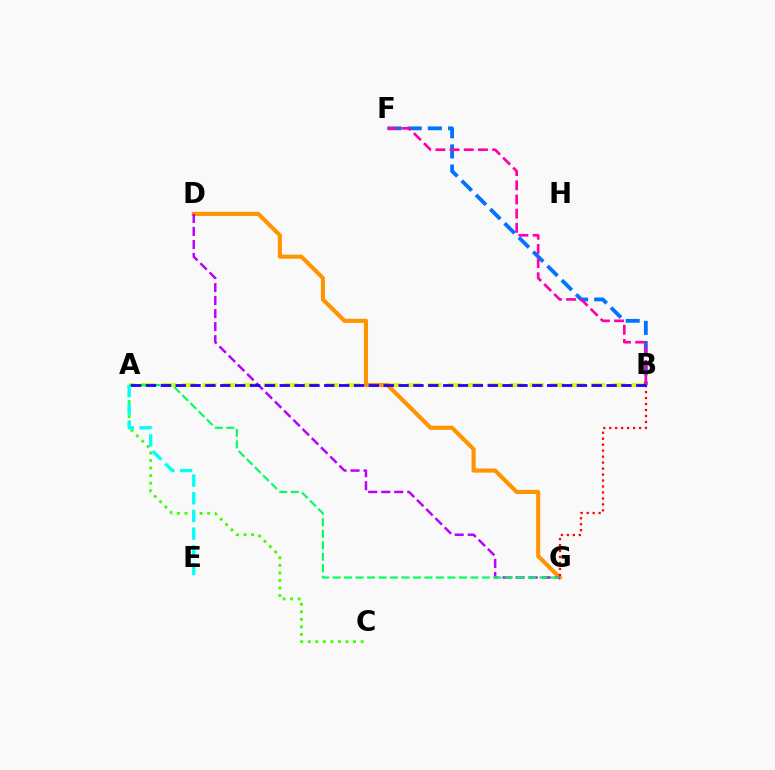{('A', 'B'): [{'color': '#d1ff00', 'line_style': 'dashed', 'thickness': 2.78}, {'color': '#2500ff', 'line_style': 'dashed', 'thickness': 2.02}], ('B', 'F'): [{'color': '#0074ff', 'line_style': 'dashed', 'thickness': 2.74}, {'color': '#ff00ac', 'line_style': 'dashed', 'thickness': 1.93}], ('A', 'C'): [{'color': '#3dff00', 'line_style': 'dotted', 'thickness': 2.05}], ('A', 'E'): [{'color': '#00fff6', 'line_style': 'dashed', 'thickness': 2.4}], ('D', 'G'): [{'color': '#ff9400', 'line_style': 'solid', 'thickness': 2.96}, {'color': '#b900ff', 'line_style': 'dashed', 'thickness': 1.77}], ('B', 'G'): [{'color': '#ff0000', 'line_style': 'dotted', 'thickness': 1.62}], ('A', 'G'): [{'color': '#00ff5c', 'line_style': 'dashed', 'thickness': 1.56}]}